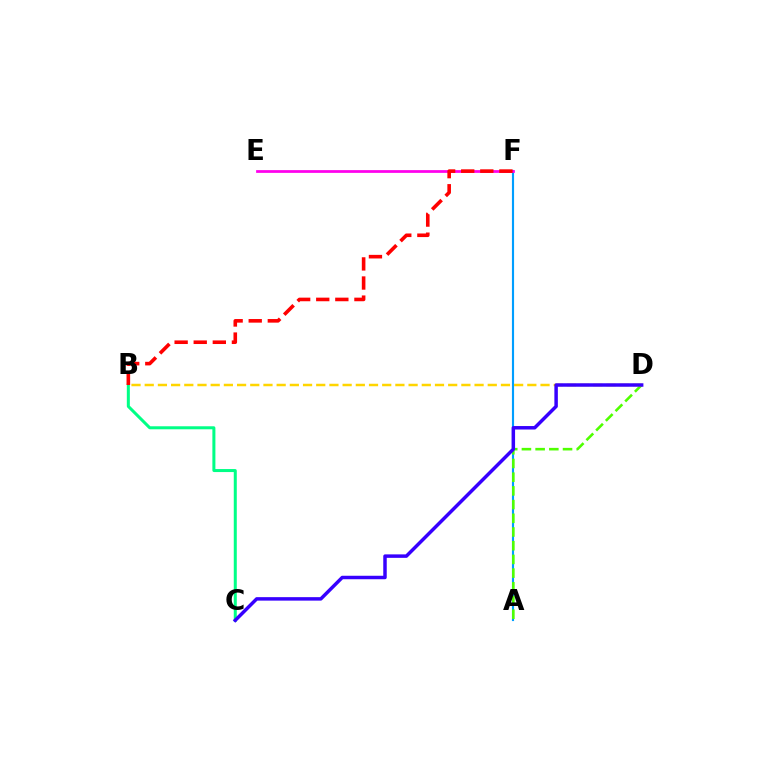{('A', 'F'): [{'color': '#009eff', 'line_style': 'solid', 'thickness': 1.54}], ('A', 'D'): [{'color': '#4fff00', 'line_style': 'dashed', 'thickness': 1.86}], ('B', 'D'): [{'color': '#ffd500', 'line_style': 'dashed', 'thickness': 1.79}], ('B', 'C'): [{'color': '#00ff86', 'line_style': 'solid', 'thickness': 2.17}], ('C', 'D'): [{'color': '#3700ff', 'line_style': 'solid', 'thickness': 2.5}], ('E', 'F'): [{'color': '#ff00ed', 'line_style': 'solid', 'thickness': 1.98}], ('B', 'F'): [{'color': '#ff0000', 'line_style': 'dashed', 'thickness': 2.59}]}